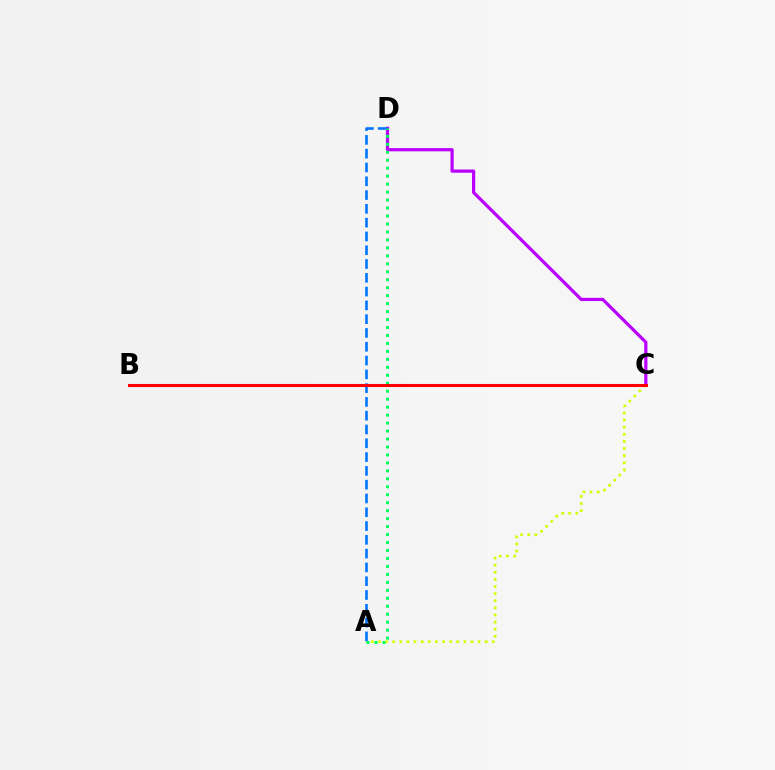{('A', 'C'): [{'color': '#d1ff00', 'line_style': 'dotted', 'thickness': 1.93}], ('C', 'D'): [{'color': '#b900ff', 'line_style': 'solid', 'thickness': 2.31}], ('A', 'D'): [{'color': '#0074ff', 'line_style': 'dashed', 'thickness': 1.87}, {'color': '#00ff5c', 'line_style': 'dotted', 'thickness': 2.16}], ('B', 'C'): [{'color': '#ff0000', 'line_style': 'solid', 'thickness': 2.2}]}